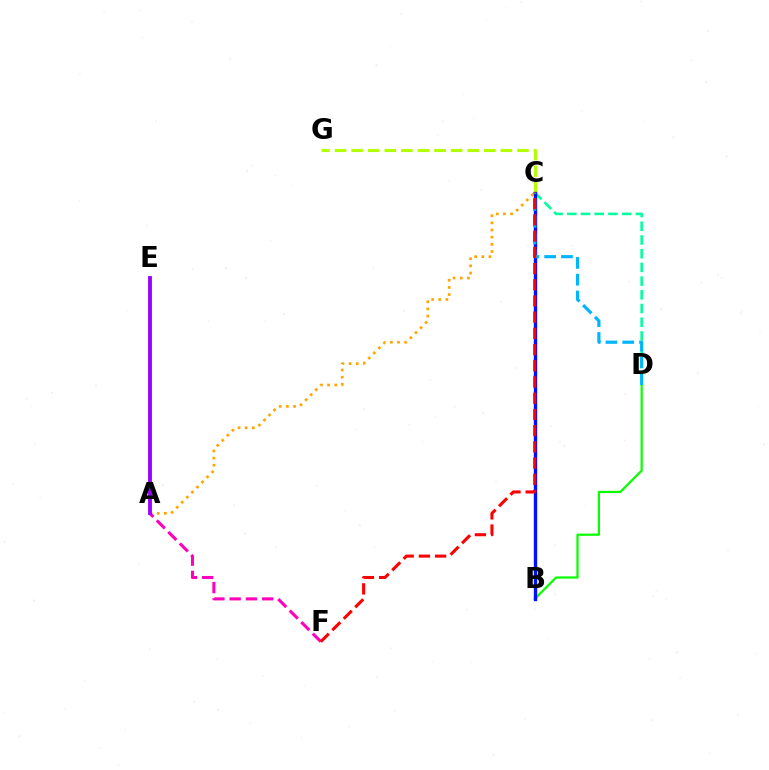{('A', 'C'): [{'color': '#ffa500', 'line_style': 'dotted', 'thickness': 1.94}], ('B', 'D'): [{'color': '#08ff00', 'line_style': 'solid', 'thickness': 1.61}], ('C', 'D'): [{'color': '#00ff9d', 'line_style': 'dashed', 'thickness': 1.86}, {'color': '#00b5ff', 'line_style': 'dashed', 'thickness': 2.28}], ('C', 'G'): [{'color': '#b3ff00', 'line_style': 'dashed', 'thickness': 2.25}], ('B', 'C'): [{'color': '#0010ff', 'line_style': 'solid', 'thickness': 2.43}], ('A', 'F'): [{'color': '#ff00bd', 'line_style': 'dashed', 'thickness': 2.21}], ('A', 'E'): [{'color': '#9b00ff', 'line_style': 'solid', 'thickness': 2.76}], ('C', 'F'): [{'color': '#ff0000', 'line_style': 'dashed', 'thickness': 2.2}]}